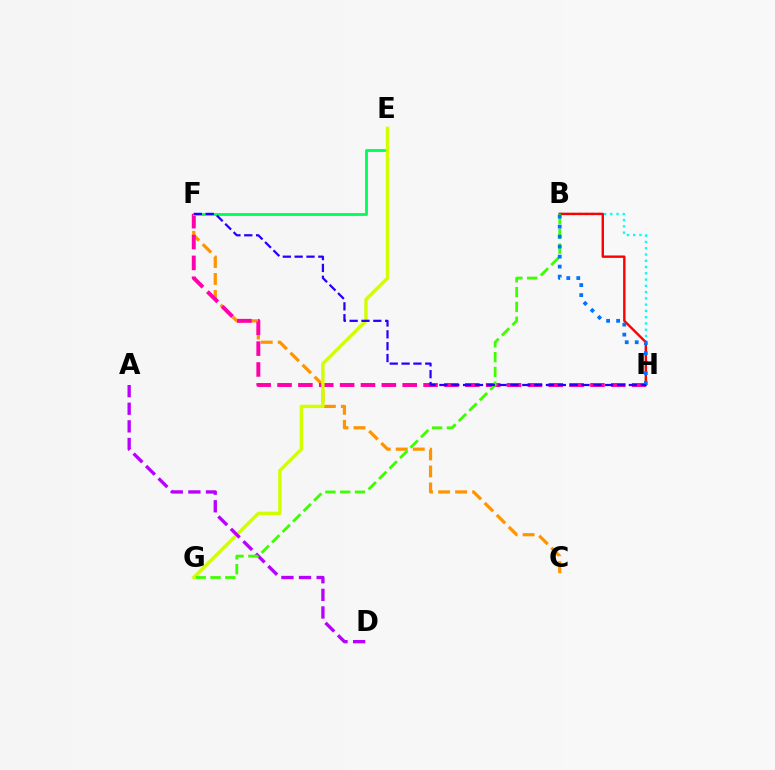{('C', 'F'): [{'color': '#ff9400', 'line_style': 'dashed', 'thickness': 2.31}], ('F', 'H'): [{'color': '#ff00ac', 'line_style': 'dashed', 'thickness': 2.83}, {'color': '#2500ff', 'line_style': 'dashed', 'thickness': 1.61}], ('E', 'F'): [{'color': '#00ff5c', 'line_style': 'solid', 'thickness': 2.06}], ('E', 'G'): [{'color': '#d1ff00', 'line_style': 'solid', 'thickness': 2.43}], ('B', 'H'): [{'color': '#00fff6', 'line_style': 'dotted', 'thickness': 1.7}, {'color': '#ff0000', 'line_style': 'solid', 'thickness': 1.73}, {'color': '#0074ff', 'line_style': 'dotted', 'thickness': 2.72}], ('A', 'D'): [{'color': '#b900ff', 'line_style': 'dashed', 'thickness': 2.39}], ('B', 'G'): [{'color': '#3dff00', 'line_style': 'dashed', 'thickness': 2.01}]}